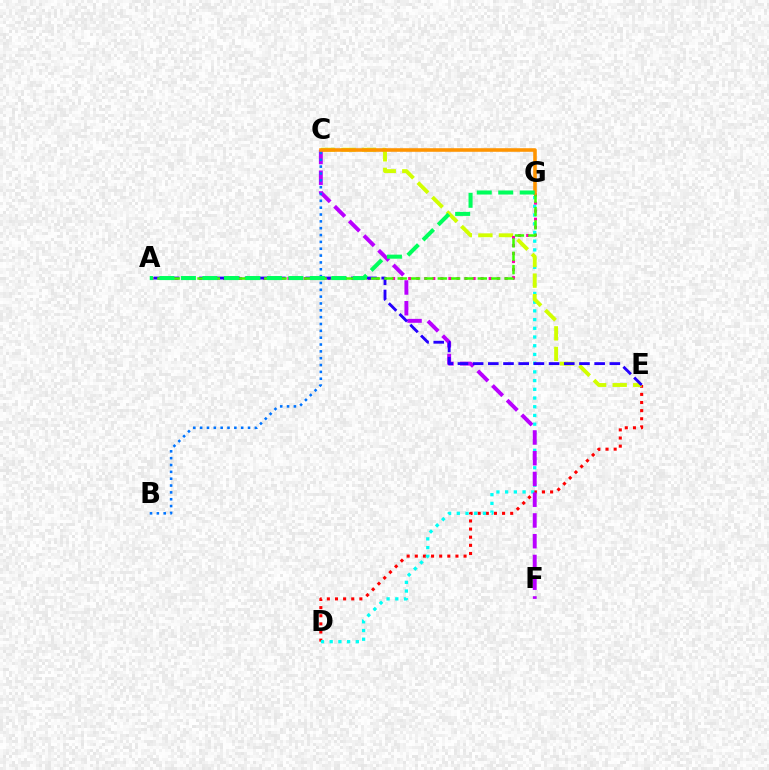{('D', 'E'): [{'color': '#ff0000', 'line_style': 'dotted', 'thickness': 2.21}], ('D', 'G'): [{'color': '#00fff6', 'line_style': 'dotted', 'thickness': 2.37}], ('C', 'E'): [{'color': '#d1ff00', 'line_style': 'dashed', 'thickness': 2.79}], ('A', 'G'): [{'color': '#ff00ac', 'line_style': 'dotted', 'thickness': 2.19}, {'color': '#3dff00', 'line_style': 'dashed', 'thickness': 1.81}, {'color': '#00ff5c', 'line_style': 'dashed', 'thickness': 2.92}], ('C', 'F'): [{'color': '#b900ff', 'line_style': 'dashed', 'thickness': 2.82}], ('B', 'C'): [{'color': '#0074ff', 'line_style': 'dotted', 'thickness': 1.86}], ('A', 'E'): [{'color': '#2500ff', 'line_style': 'dashed', 'thickness': 2.06}], ('C', 'G'): [{'color': '#ff9400', 'line_style': 'solid', 'thickness': 2.57}]}